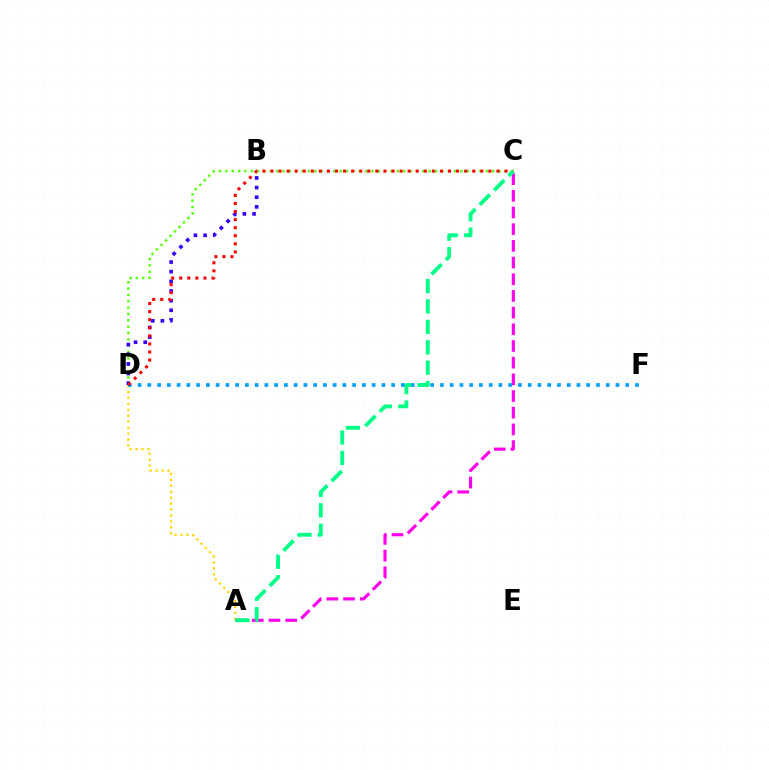{('A', 'D'): [{'color': '#ffd500', 'line_style': 'dotted', 'thickness': 1.61}], ('A', 'C'): [{'color': '#ff00ed', 'line_style': 'dashed', 'thickness': 2.27}, {'color': '#00ff86', 'line_style': 'dashed', 'thickness': 2.77}], ('C', 'D'): [{'color': '#4fff00', 'line_style': 'dotted', 'thickness': 1.73}, {'color': '#ff0000', 'line_style': 'dotted', 'thickness': 2.19}], ('B', 'D'): [{'color': '#3700ff', 'line_style': 'dotted', 'thickness': 2.62}], ('D', 'F'): [{'color': '#009eff', 'line_style': 'dotted', 'thickness': 2.65}]}